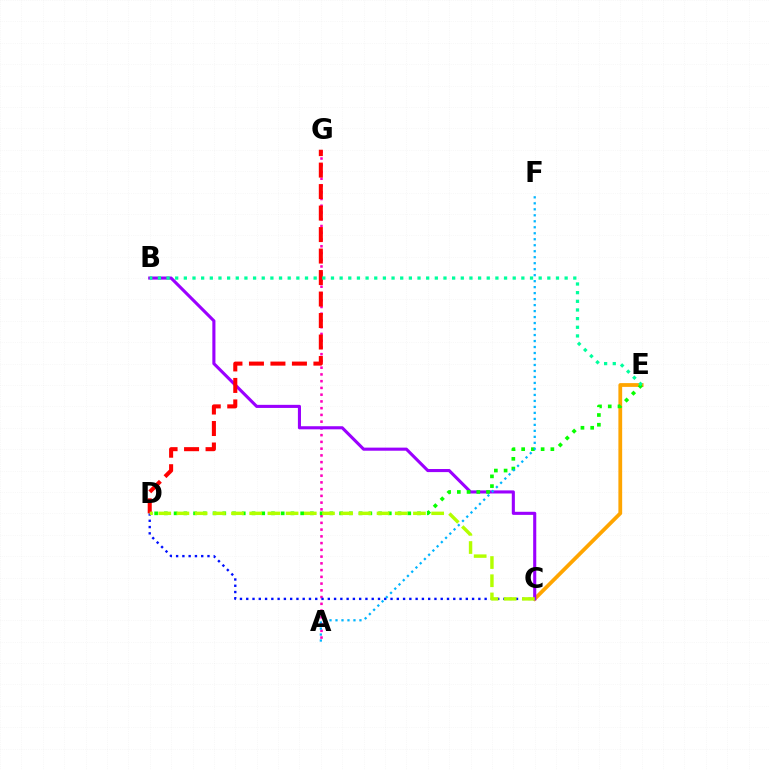{('A', 'G'): [{'color': '#ff00bd', 'line_style': 'dotted', 'thickness': 1.83}], ('C', 'E'): [{'color': '#ffa500', 'line_style': 'solid', 'thickness': 2.72}], ('B', 'C'): [{'color': '#9b00ff', 'line_style': 'solid', 'thickness': 2.23}], ('D', 'E'): [{'color': '#08ff00', 'line_style': 'dotted', 'thickness': 2.65}], ('C', 'D'): [{'color': '#0010ff', 'line_style': 'dotted', 'thickness': 1.7}, {'color': '#b3ff00', 'line_style': 'dashed', 'thickness': 2.47}], ('D', 'G'): [{'color': '#ff0000', 'line_style': 'dashed', 'thickness': 2.92}], ('A', 'F'): [{'color': '#00b5ff', 'line_style': 'dotted', 'thickness': 1.63}], ('B', 'E'): [{'color': '#00ff9d', 'line_style': 'dotted', 'thickness': 2.35}]}